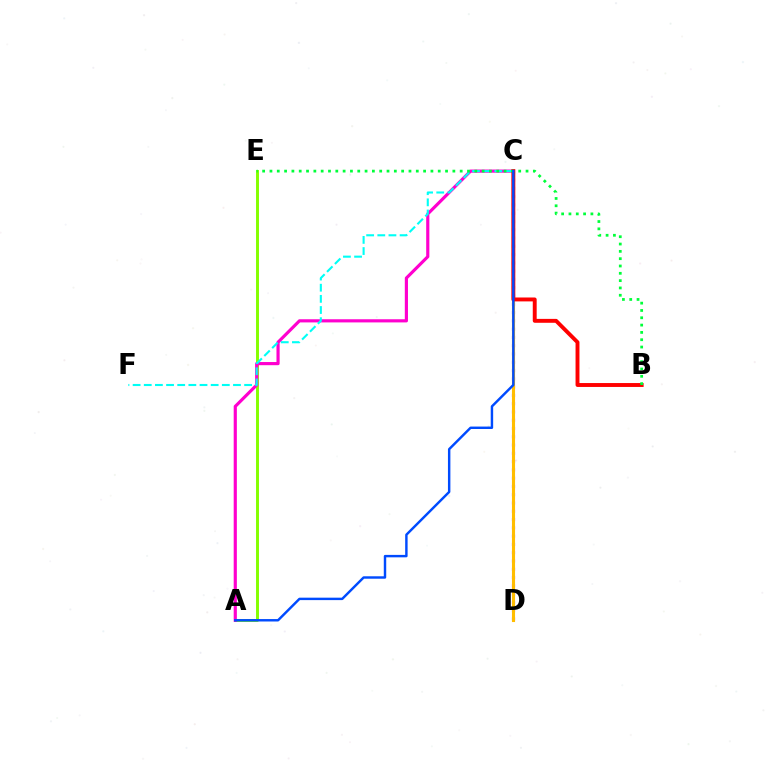{('A', 'E'): [{'color': '#84ff00', 'line_style': 'solid', 'thickness': 2.11}], ('A', 'C'): [{'color': '#ff00cf', 'line_style': 'solid', 'thickness': 2.28}, {'color': '#004bff', 'line_style': 'solid', 'thickness': 1.75}], ('C', 'F'): [{'color': '#00fff6', 'line_style': 'dashed', 'thickness': 1.51}], ('C', 'D'): [{'color': '#7200ff', 'line_style': 'dotted', 'thickness': 2.25}, {'color': '#ffbd00', 'line_style': 'solid', 'thickness': 2.23}], ('B', 'C'): [{'color': '#ff0000', 'line_style': 'solid', 'thickness': 2.81}], ('B', 'E'): [{'color': '#00ff39', 'line_style': 'dotted', 'thickness': 1.99}]}